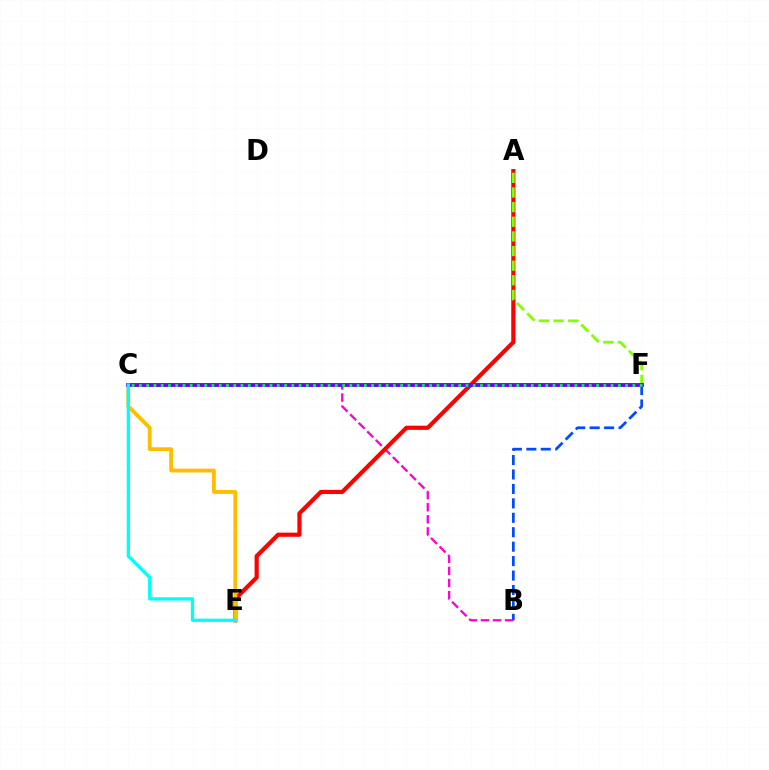{('B', 'C'): [{'color': '#ff00cf', 'line_style': 'dashed', 'thickness': 1.64}], ('A', 'E'): [{'color': '#ff0000', 'line_style': 'solid', 'thickness': 3.0}], ('A', 'F'): [{'color': '#84ff00', 'line_style': 'dashed', 'thickness': 1.99}], ('B', 'F'): [{'color': '#004bff', 'line_style': 'dashed', 'thickness': 1.96}], ('C', 'E'): [{'color': '#ffbd00', 'line_style': 'solid', 'thickness': 2.75}, {'color': '#00fff6', 'line_style': 'solid', 'thickness': 2.36}], ('C', 'F'): [{'color': '#7200ff', 'line_style': 'solid', 'thickness': 2.8}, {'color': '#00ff39', 'line_style': 'dotted', 'thickness': 1.97}]}